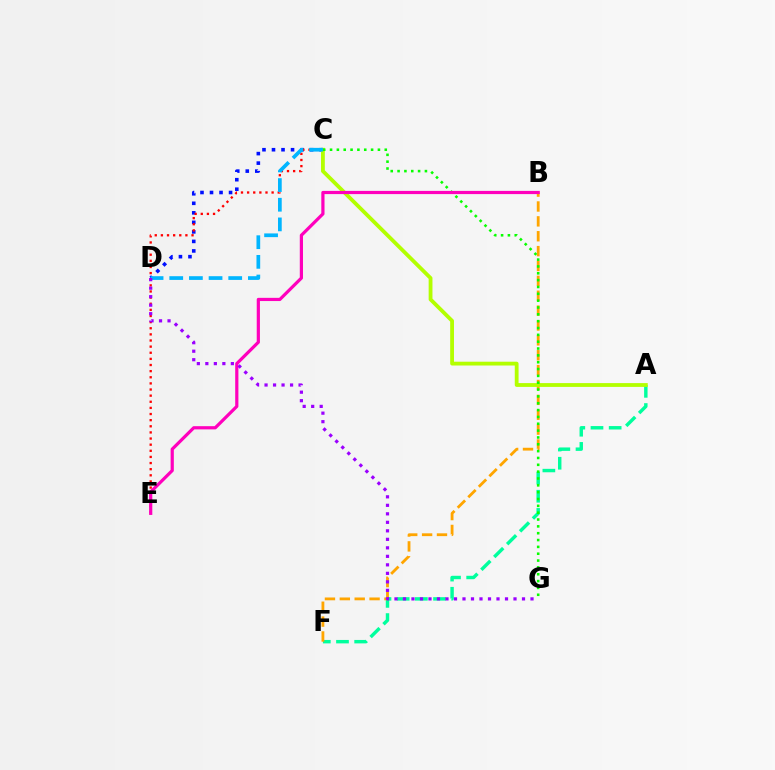{('C', 'D'): [{'color': '#0010ff', 'line_style': 'dotted', 'thickness': 2.59}, {'color': '#00b5ff', 'line_style': 'dashed', 'thickness': 2.67}], ('A', 'F'): [{'color': '#00ff9d', 'line_style': 'dashed', 'thickness': 2.47}], ('B', 'F'): [{'color': '#ffa500', 'line_style': 'dashed', 'thickness': 2.02}], ('C', 'E'): [{'color': '#ff0000', 'line_style': 'dotted', 'thickness': 1.66}], ('A', 'C'): [{'color': '#b3ff00', 'line_style': 'solid', 'thickness': 2.74}], ('C', 'G'): [{'color': '#08ff00', 'line_style': 'dotted', 'thickness': 1.86}], ('B', 'E'): [{'color': '#ff00bd', 'line_style': 'solid', 'thickness': 2.31}], ('D', 'G'): [{'color': '#9b00ff', 'line_style': 'dotted', 'thickness': 2.31}]}